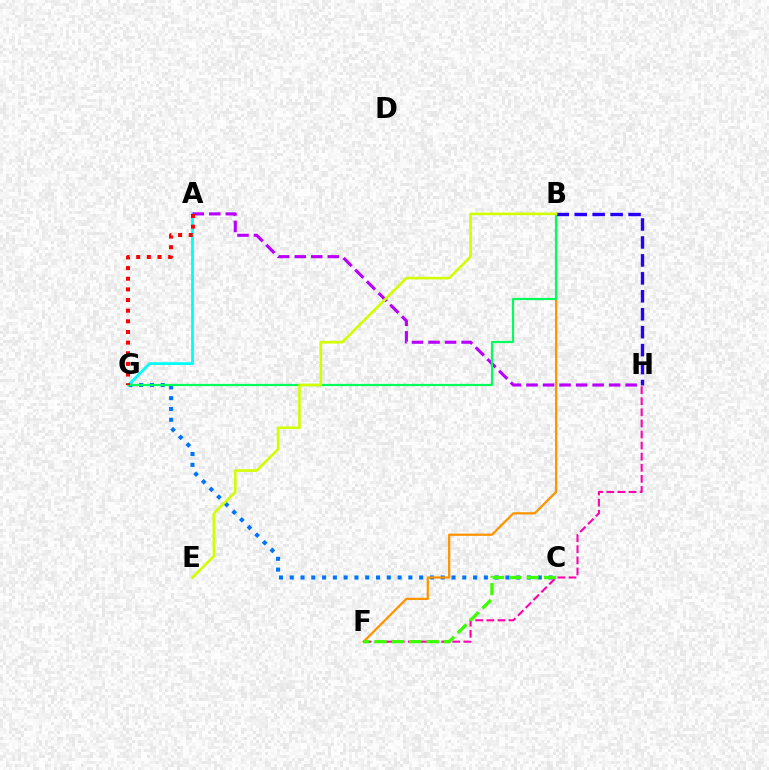{('C', 'G'): [{'color': '#0074ff', 'line_style': 'dotted', 'thickness': 2.93}], ('A', 'G'): [{'color': '#00fff6', 'line_style': 'solid', 'thickness': 2.01}, {'color': '#ff0000', 'line_style': 'dotted', 'thickness': 2.89}], ('B', 'F'): [{'color': '#ff9400', 'line_style': 'solid', 'thickness': 1.63}], ('F', 'H'): [{'color': '#ff00ac', 'line_style': 'dashed', 'thickness': 1.51}], ('A', 'H'): [{'color': '#b900ff', 'line_style': 'dashed', 'thickness': 2.25}], ('C', 'F'): [{'color': '#3dff00', 'line_style': 'dashed', 'thickness': 2.36}], ('B', 'H'): [{'color': '#2500ff', 'line_style': 'dashed', 'thickness': 2.44}], ('B', 'G'): [{'color': '#00ff5c', 'line_style': 'solid', 'thickness': 1.57}], ('B', 'E'): [{'color': '#d1ff00', 'line_style': 'solid', 'thickness': 1.88}]}